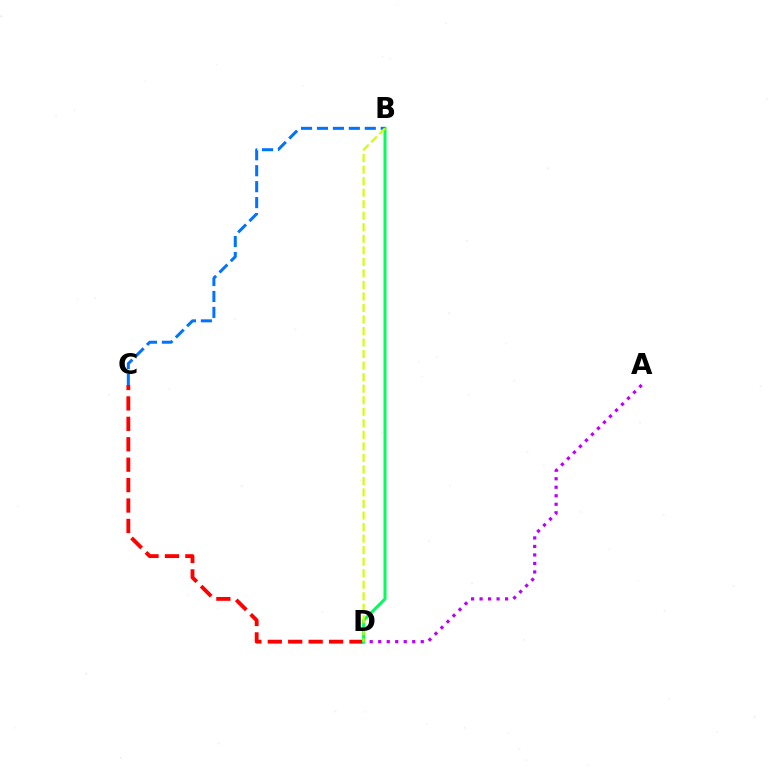{('A', 'D'): [{'color': '#b900ff', 'line_style': 'dotted', 'thickness': 2.31}], ('C', 'D'): [{'color': '#ff0000', 'line_style': 'dashed', 'thickness': 2.77}], ('B', 'D'): [{'color': '#00ff5c', 'line_style': 'solid', 'thickness': 2.15}, {'color': '#d1ff00', 'line_style': 'dashed', 'thickness': 1.57}], ('B', 'C'): [{'color': '#0074ff', 'line_style': 'dashed', 'thickness': 2.17}]}